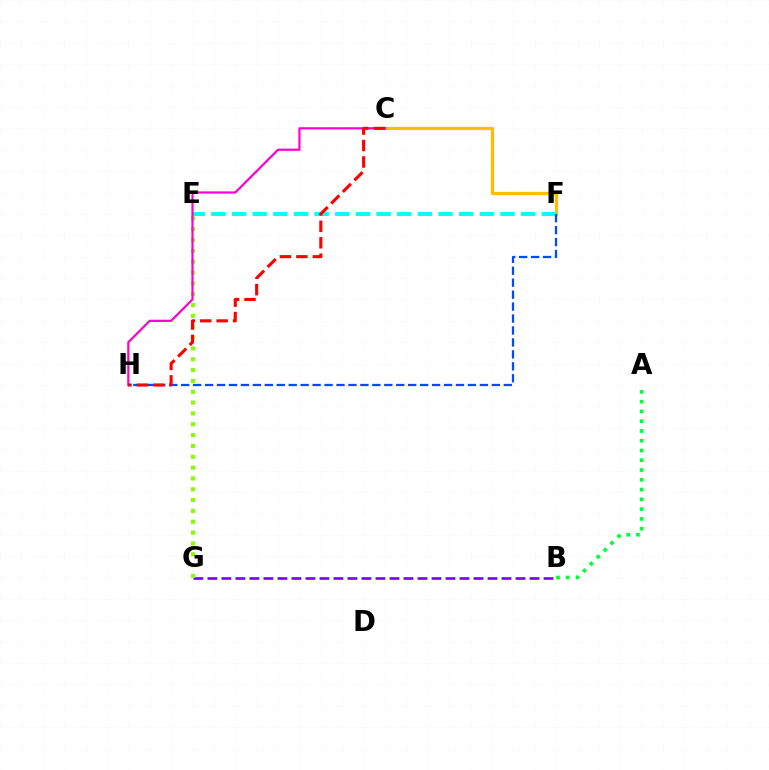{('B', 'G'): [{'color': '#7200ff', 'line_style': 'dashed', 'thickness': 1.9}], ('E', 'G'): [{'color': '#84ff00', 'line_style': 'dotted', 'thickness': 2.94}], ('A', 'B'): [{'color': '#00ff39', 'line_style': 'dotted', 'thickness': 2.65}], ('C', 'F'): [{'color': '#ffbd00', 'line_style': 'solid', 'thickness': 2.37}], ('E', 'F'): [{'color': '#00fff6', 'line_style': 'dashed', 'thickness': 2.81}], ('C', 'H'): [{'color': '#ff00cf', 'line_style': 'solid', 'thickness': 1.59}, {'color': '#ff0000', 'line_style': 'dashed', 'thickness': 2.23}], ('F', 'H'): [{'color': '#004bff', 'line_style': 'dashed', 'thickness': 1.62}]}